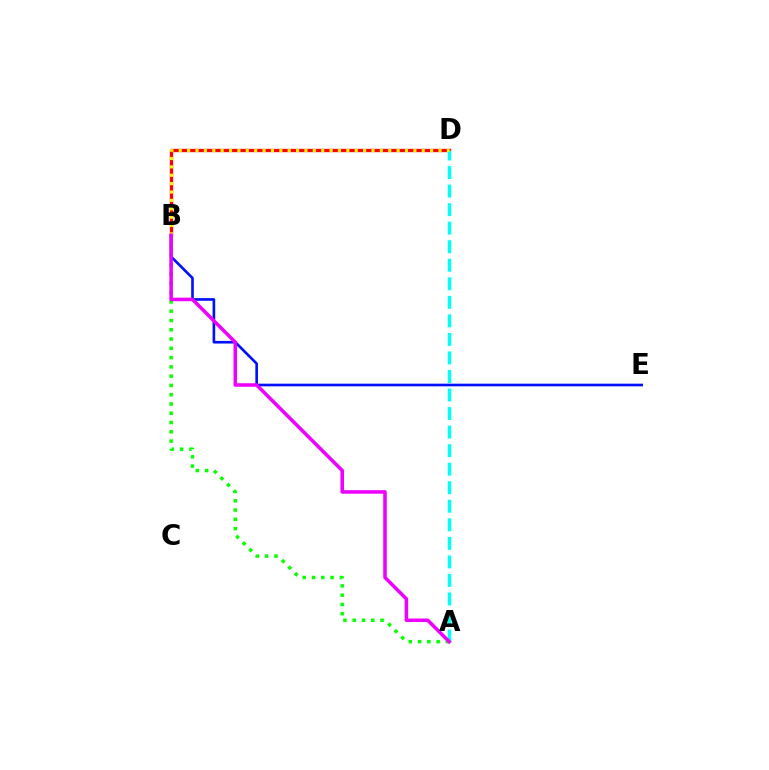{('B', 'D'): [{'color': '#ff0000', 'line_style': 'solid', 'thickness': 2.39}, {'color': '#fcf500', 'line_style': 'dotted', 'thickness': 2.28}], ('B', 'E'): [{'color': '#0010ff', 'line_style': 'solid', 'thickness': 1.91}], ('A', 'D'): [{'color': '#00fff6', 'line_style': 'dashed', 'thickness': 2.52}], ('A', 'B'): [{'color': '#08ff00', 'line_style': 'dotted', 'thickness': 2.52}, {'color': '#ee00ff', 'line_style': 'solid', 'thickness': 2.55}]}